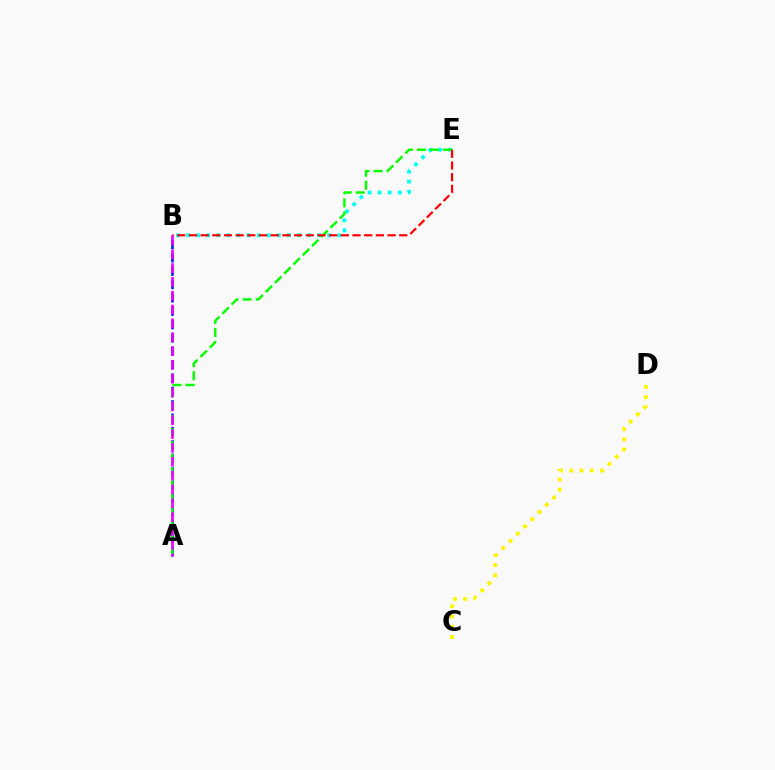{('B', 'E'): [{'color': '#00fff6', 'line_style': 'dotted', 'thickness': 2.74}, {'color': '#ff0000', 'line_style': 'dashed', 'thickness': 1.59}], ('C', 'D'): [{'color': '#fcf500', 'line_style': 'dotted', 'thickness': 2.78}], ('A', 'B'): [{'color': '#0010ff', 'line_style': 'dashed', 'thickness': 1.82}, {'color': '#ee00ff', 'line_style': 'dashed', 'thickness': 1.88}], ('A', 'E'): [{'color': '#08ff00', 'line_style': 'dashed', 'thickness': 1.77}]}